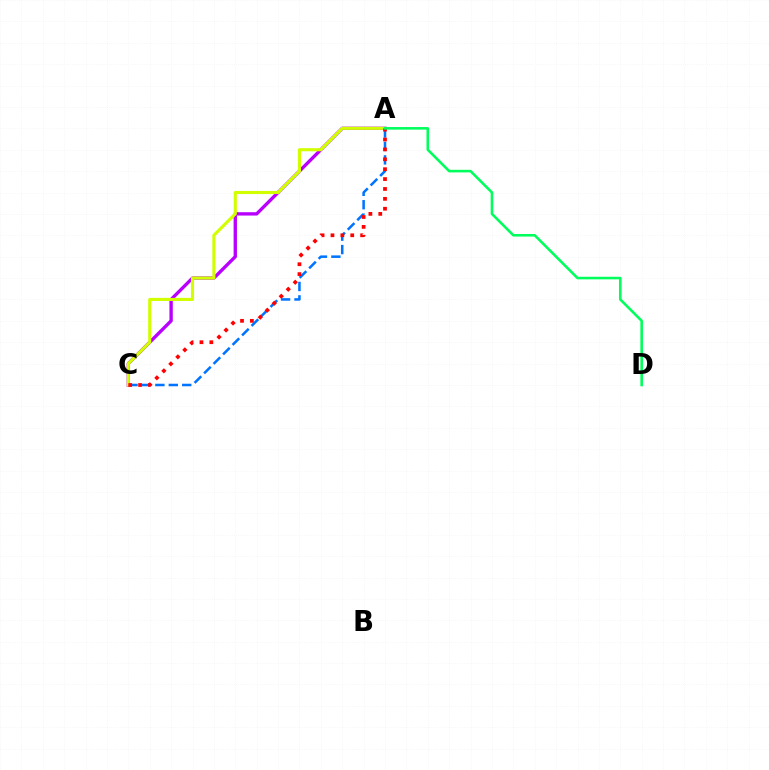{('A', 'C'): [{'color': '#0074ff', 'line_style': 'dashed', 'thickness': 1.82}, {'color': '#b900ff', 'line_style': 'solid', 'thickness': 2.41}, {'color': '#d1ff00', 'line_style': 'solid', 'thickness': 2.24}, {'color': '#ff0000', 'line_style': 'dotted', 'thickness': 2.69}], ('A', 'D'): [{'color': '#00ff5c', 'line_style': 'solid', 'thickness': 1.86}]}